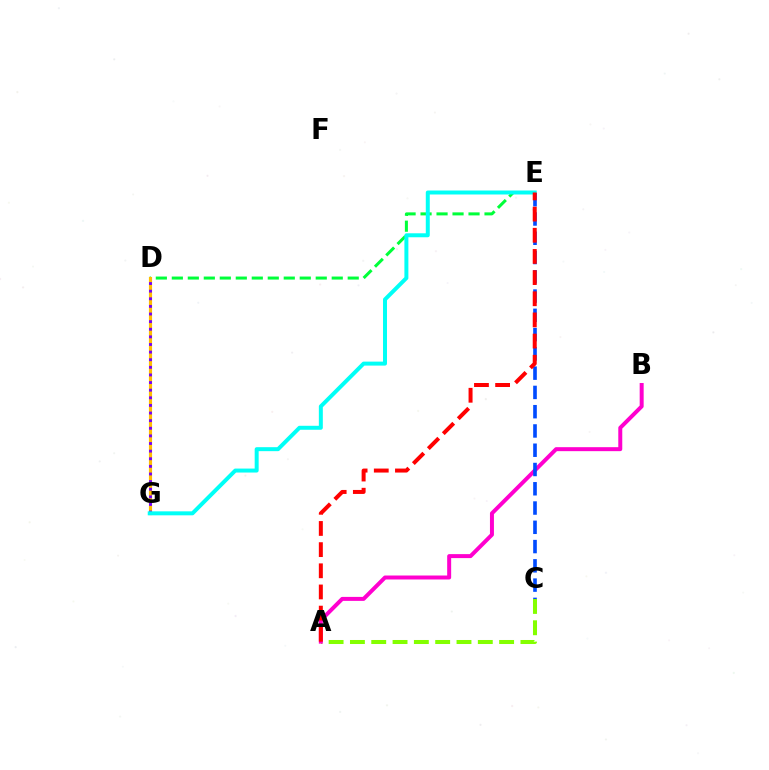{('A', 'C'): [{'color': '#84ff00', 'line_style': 'dashed', 'thickness': 2.9}], ('D', 'E'): [{'color': '#00ff39', 'line_style': 'dashed', 'thickness': 2.17}], ('D', 'G'): [{'color': '#ffbd00', 'line_style': 'solid', 'thickness': 2.27}, {'color': '#7200ff', 'line_style': 'dotted', 'thickness': 2.07}], ('E', 'G'): [{'color': '#00fff6', 'line_style': 'solid', 'thickness': 2.86}], ('A', 'B'): [{'color': '#ff00cf', 'line_style': 'solid', 'thickness': 2.87}], ('C', 'E'): [{'color': '#004bff', 'line_style': 'dashed', 'thickness': 2.62}], ('A', 'E'): [{'color': '#ff0000', 'line_style': 'dashed', 'thickness': 2.88}]}